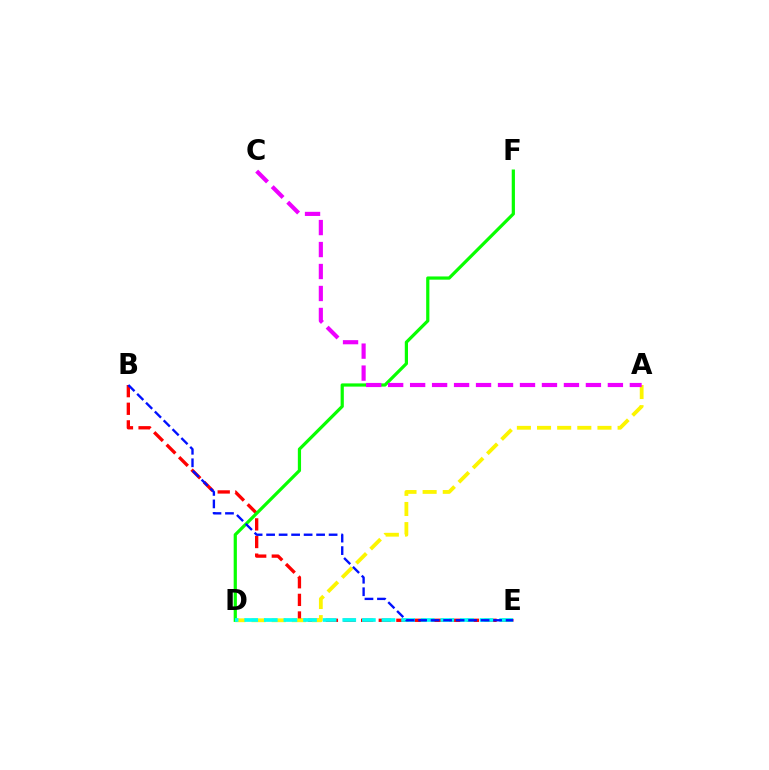{('B', 'E'): [{'color': '#ff0000', 'line_style': 'dashed', 'thickness': 2.39}, {'color': '#0010ff', 'line_style': 'dashed', 'thickness': 1.7}], ('A', 'D'): [{'color': '#fcf500', 'line_style': 'dashed', 'thickness': 2.74}], ('D', 'F'): [{'color': '#08ff00', 'line_style': 'solid', 'thickness': 2.31}], ('D', 'E'): [{'color': '#00fff6', 'line_style': 'dashed', 'thickness': 2.66}], ('A', 'C'): [{'color': '#ee00ff', 'line_style': 'dashed', 'thickness': 2.99}]}